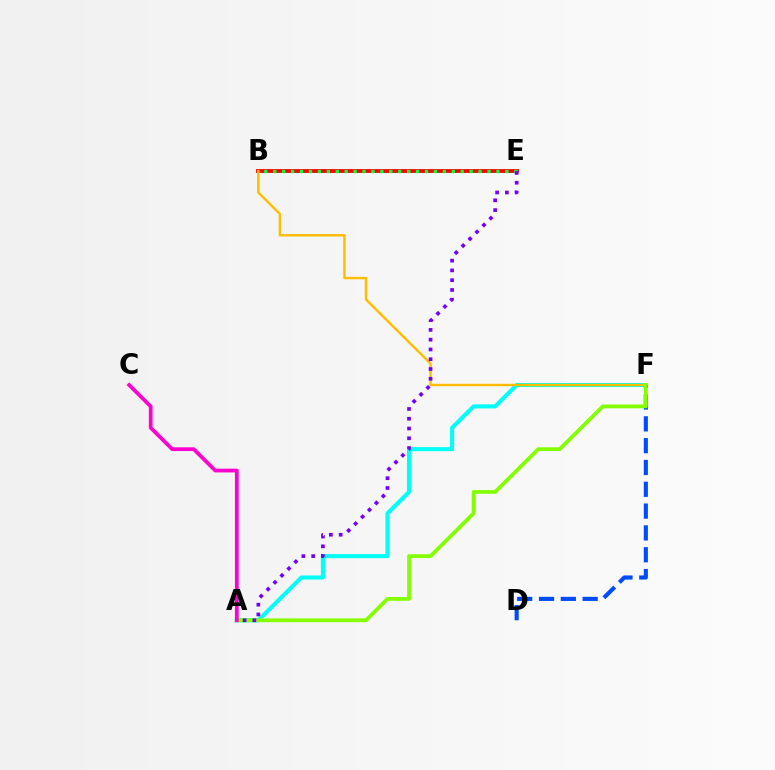{('A', 'F'): [{'color': '#00fff6', 'line_style': 'solid', 'thickness': 2.94}, {'color': '#84ff00', 'line_style': 'solid', 'thickness': 2.73}], ('B', 'E'): [{'color': '#ff0000', 'line_style': 'solid', 'thickness': 2.75}, {'color': '#00ff39', 'line_style': 'dotted', 'thickness': 2.43}], ('D', 'F'): [{'color': '#004bff', 'line_style': 'dashed', 'thickness': 2.96}], ('B', 'F'): [{'color': '#ffbd00', 'line_style': 'solid', 'thickness': 1.75}], ('A', 'C'): [{'color': '#ff00cf', 'line_style': 'solid', 'thickness': 2.7}], ('A', 'E'): [{'color': '#7200ff', 'line_style': 'dotted', 'thickness': 2.66}]}